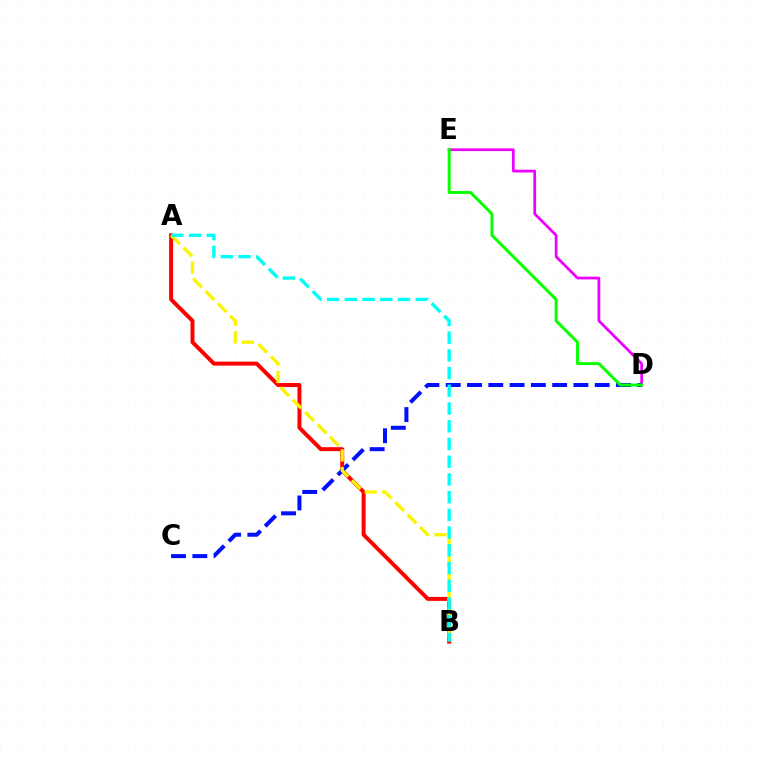{('D', 'E'): [{'color': '#ee00ff', 'line_style': 'solid', 'thickness': 1.97}, {'color': '#08ff00', 'line_style': 'solid', 'thickness': 2.12}], ('A', 'B'): [{'color': '#ff0000', 'line_style': 'solid', 'thickness': 2.86}, {'color': '#fcf500', 'line_style': 'dashed', 'thickness': 2.38}, {'color': '#00fff6', 'line_style': 'dashed', 'thickness': 2.41}], ('C', 'D'): [{'color': '#0010ff', 'line_style': 'dashed', 'thickness': 2.89}]}